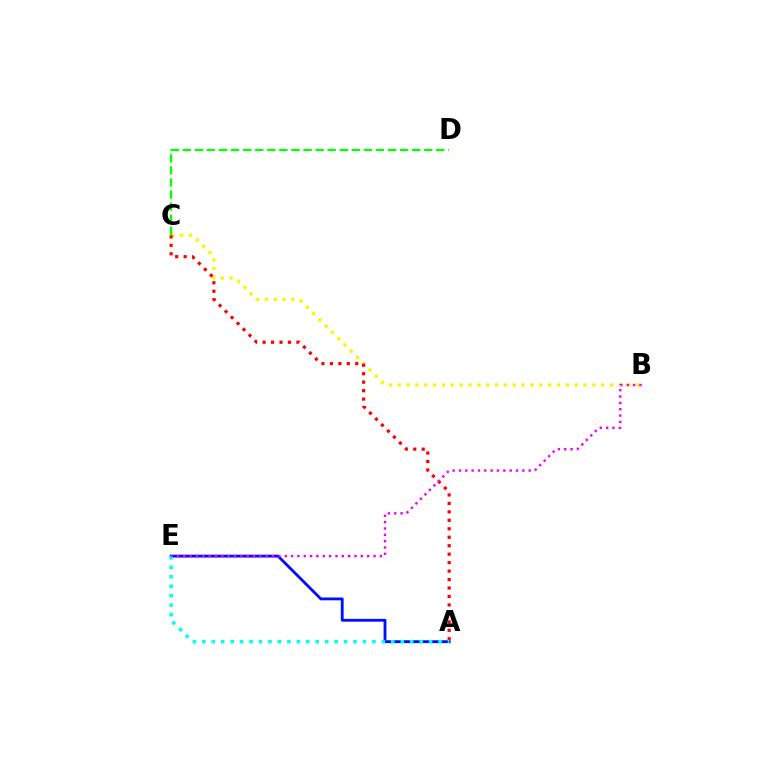{('A', 'E'): [{'color': '#0010ff', 'line_style': 'solid', 'thickness': 2.04}, {'color': '#00fff6', 'line_style': 'dotted', 'thickness': 2.57}], ('B', 'C'): [{'color': '#fcf500', 'line_style': 'dotted', 'thickness': 2.4}], ('C', 'D'): [{'color': '#08ff00', 'line_style': 'dashed', 'thickness': 1.64}], ('A', 'C'): [{'color': '#ff0000', 'line_style': 'dotted', 'thickness': 2.3}], ('B', 'E'): [{'color': '#ee00ff', 'line_style': 'dotted', 'thickness': 1.72}]}